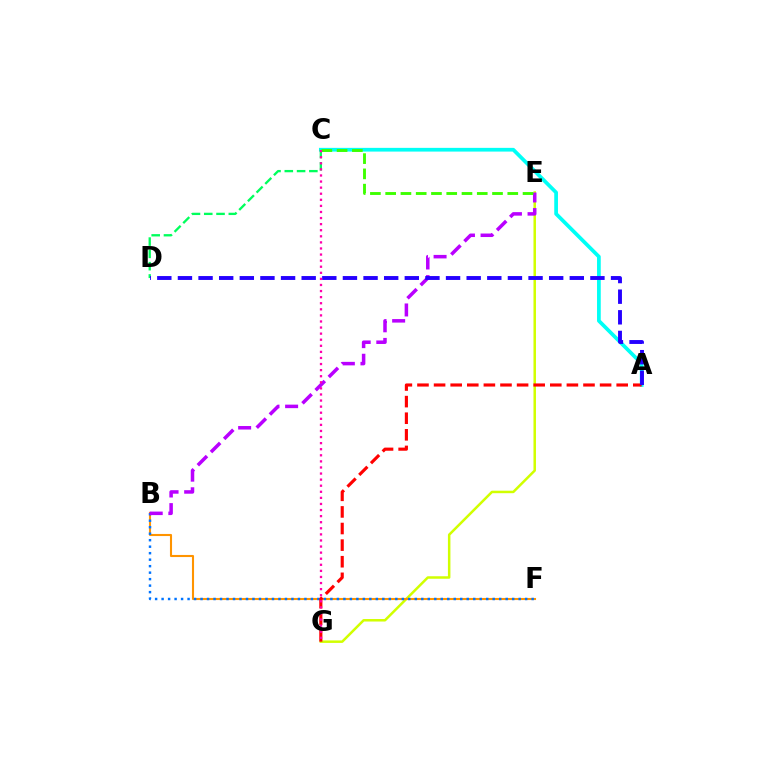{('A', 'C'): [{'color': '#00fff6', 'line_style': 'solid', 'thickness': 2.68}], ('E', 'G'): [{'color': '#d1ff00', 'line_style': 'solid', 'thickness': 1.8}], ('B', 'F'): [{'color': '#ff9400', 'line_style': 'solid', 'thickness': 1.51}, {'color': '#0074ff', 'line_style': 'dotted', 'thickness': 1.76}], ('B', 'E'): [{'color': '#b900ff', 'line_style': 'dashed', 'thickness': 2.53}], ('C', 'E'): [{'color': '#3dff00', 'line_style': 'dashed', 'thickness': 2.07}], ('A', 'G'): [{'color': '#ff0000', 'line_style': 'dashed', 'thickness': 2.26}], ('C', 'D'): [{'color': '#00ff5c', 'line_style': 'dashed', 'thickness': 1.67}], ('A', 'D'): [{'color': '#2500ff', 'line_style': 'dashed', 'thickness': 2.8}], ('C', 'G'): [{'color': '#ff00ac', 'line_style': 'dotted', 'thickness': 1.65}]}